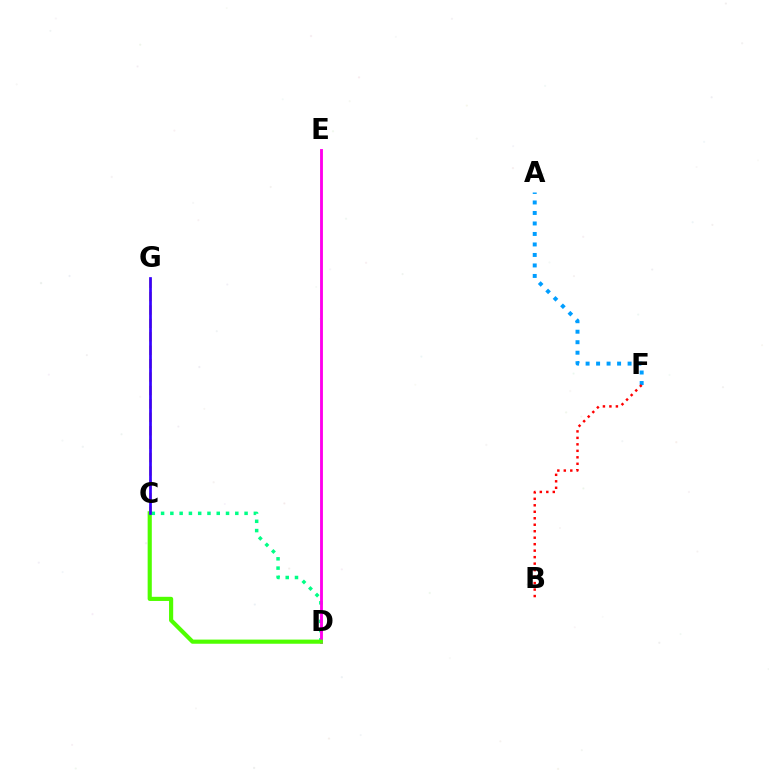{('A', 'F'): [{'color': '#009eff', 'line_style': 'dotted', 'thickness': 2.85}], ('C', 'D'): [{'color': '#00ff86', 'line_style': 'dotted', 'thickness': 2.52}, {'color': '#4fff00', 'line_style': 'solid', 'thickness': 2.99}], ('D', 'E'): [{'color': '#ff00ed', 'line_style': 'solid', 'thickness': 2.06}], ('B', 'F'): [{'color': '#ff0000', 'line_style': 'dotted', 'thickness': 1.76}], ('C', 'G'): [{'color': '#ffd500', 'line_style': 'dashed', 'thickness': 1.82}, {'color': '#3700ff', 'line_style': 'solid', 'thickness': 1.95}]}